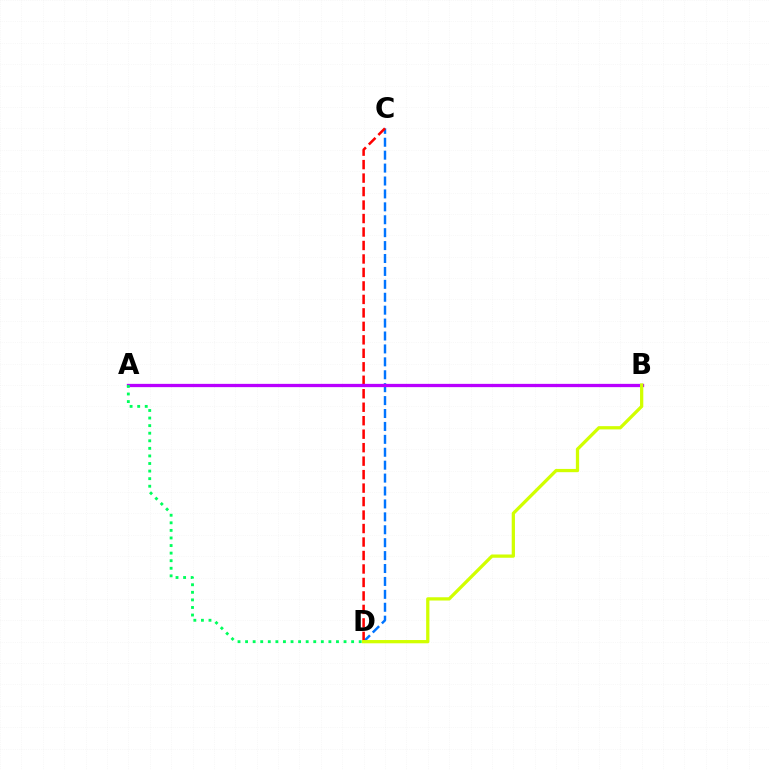{('C', 'D'): [{'color': '#0074ff', 'line_style': 'dashed', 'thickness': 1.75}, {'color': '#ff0000', 'line_style': 'dashed', 'thickness': 1.83}], ('A', 'B'): [{'color': '#b900ff', 'line_style': 'solid', 'thickness': 2.36}], ('B', 'D'): [{'color': '#d1ff00', 'line_style': 'solid', 'thickness': 2.35}], ('A', 'D'): [{'color': '#00ff5c', 'line_style': 'dotted', 'thickness': 2.06}]}